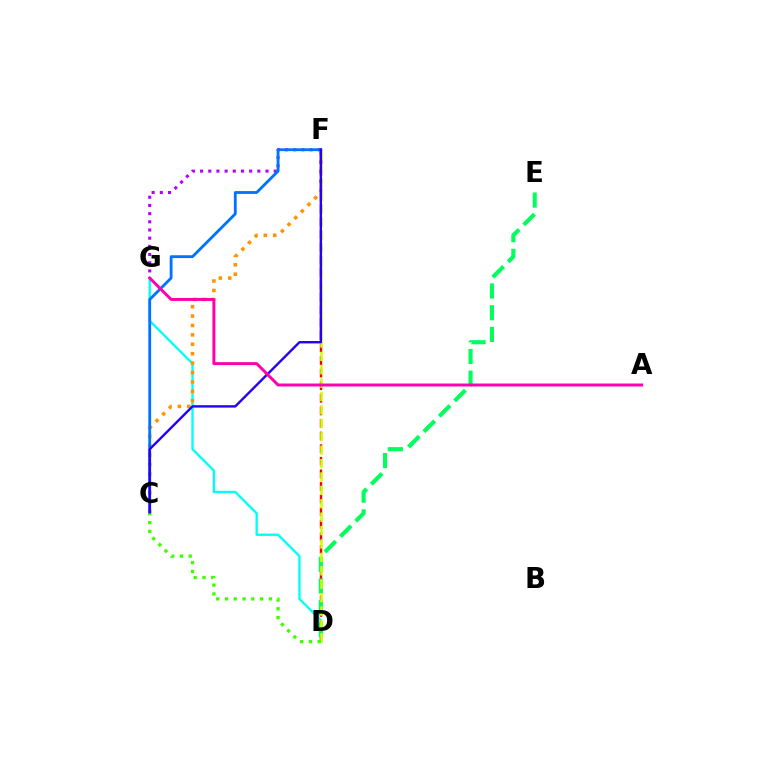{('F', 'G'): [{'color': '#b900ff', 'line_style': 'dotted', 'thickness': 2.22}], ('D', 'G'): [{'color': '#00fff6', 'line_style': 'solid', 'thickness': 1.69}], ('C', 'F'): [{'color': '#ff9400', 'line_style': 'dotted', 'thickness': 2.56}, {'color': '#0074ff', 'line_style': 'solid', 'thickness': 2.04}, {'color': '#2500ff', 'line_style': 'solid', 'thickness': 1.73}], ('D', 'F'): [{'color': '#ff0000', 'line_style': 'dashed', 'thickness': 1.71}, {'color': '#d1ff00', 'line_style': 'dashed', 'thickness': 1.82}], ('D', 'E'): [{'color': '#00ff5c', 'line_style': 'dashed', 'thickness': 2.95}], ('A', 'G'): [{'color': '#ff00ac', 'line_style': 'solid', 'thickness': 2.13}], ('C', 'D'): [{'color': '#3dff00', 'line_style': 'dotted', 'thickness': 2.39}]}